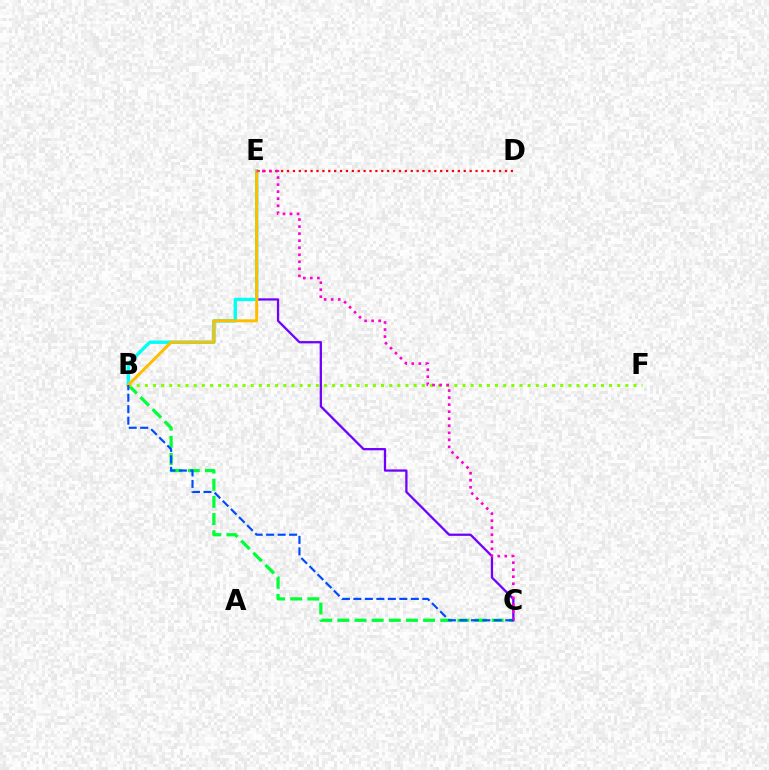{('B', 'C'): [{'color': '#00ff39', 'line_style': 'dashed', 'thickness': 2.33}, {'color': '#004bff', 'line_style': 'dashed', 'thickness': 1.56}], ('C', 'E'): [{'color': '#7200ff', 'line_style': 'solid', 'thickness': 1.64}, {'color': '#ff00cf', 'line_style': 'dotted', 'thickness': 1.91}], ('D', 'E'): [{'color': '#ff0000', 'line_style': 'dotted', 'thickness': 1.6}], ('B', 'E'): [{'color': '#00fff6', 'line_style': 'solid', 'thickness': 2.43}, {'color': '#ffbd00', 'line_style': 'solid', 'thickness': 2.14}], ('B', 'F'): [{'color': '#84ff00', 'line_style': 'dotted', 'thickness': 2.21}]}